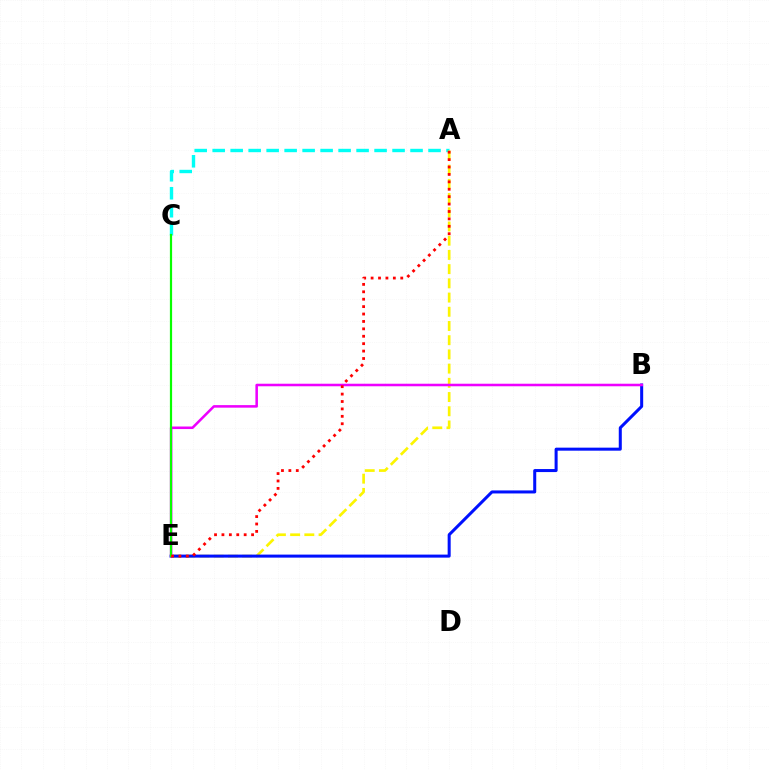{('A', 'C'): [{'color': '#00fff6', 'line_style': 'dashed', 'thickness': 2.44}], ('A', 'E'): [{'color': '#fcf500', 'line_style': 'dashed', 'thickness': 1.93}, {'color': '#ff0000', 'line_style': 'dotted', 'thickness': 2.01}], ('B', 'E'): [{'color': '#0010ff', 'line_style': 'solid', 'thickness': 2.18}, {'color': '#ee00ff', 'line_style': 'solid', 'thickness': 1.83}], ('C', 'E'): [{'color': '#08ff00', 'line_style': 'solid', 'thickness': 1.59}]}